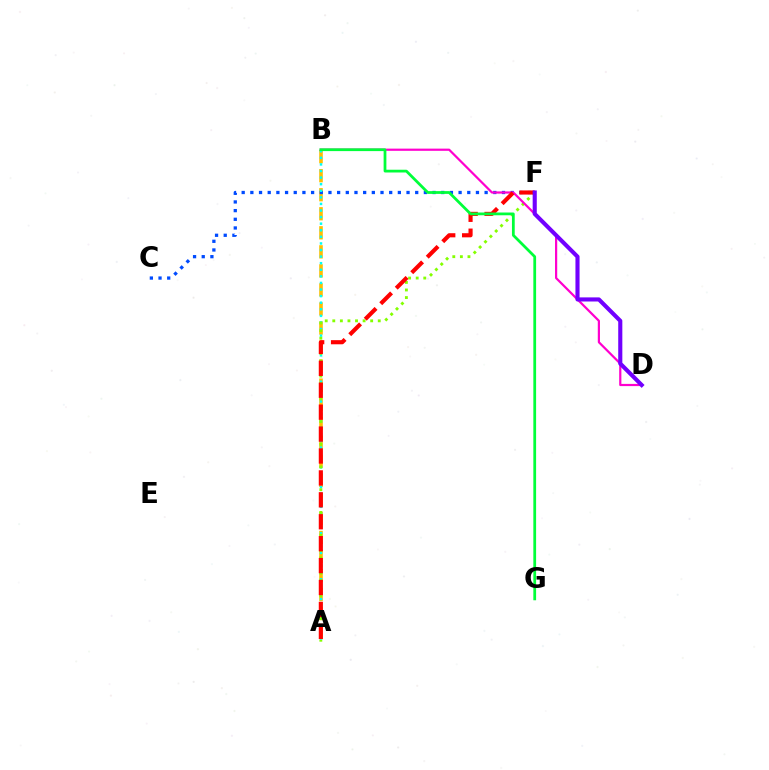{('A', 'B'): [{'color': '#ffbd00', 'line_style': 'dashed', 'thickness': 2.59}, {'color': '#00fff6', 'line_style': 'dotted', 'thickness': 1.79}], ('C', 'F'): [{'color': '#004bff', 'line_style': 'dotted', 'thickness': 2.36}], ('A', 'F'): [{'color': '#84ff00', 'line_style': 'dotted', 'thickness': 2.06}, {'color': '#ff0000', 'line_style': 'dashed', 'thickness': 2.98}], ('B', 'D'): [{'color': '#ff00cf', 'line_style': 'solid', 'thickness': 1.59}], ('B', 'G'): [{'color': '#00ff39', 'line_style': 'solid', 'thickness': 1.99}], ('D', 'F'): [{'color': '#7200ff', 'line_style': 'solid', 'thickness': 2.96}]}